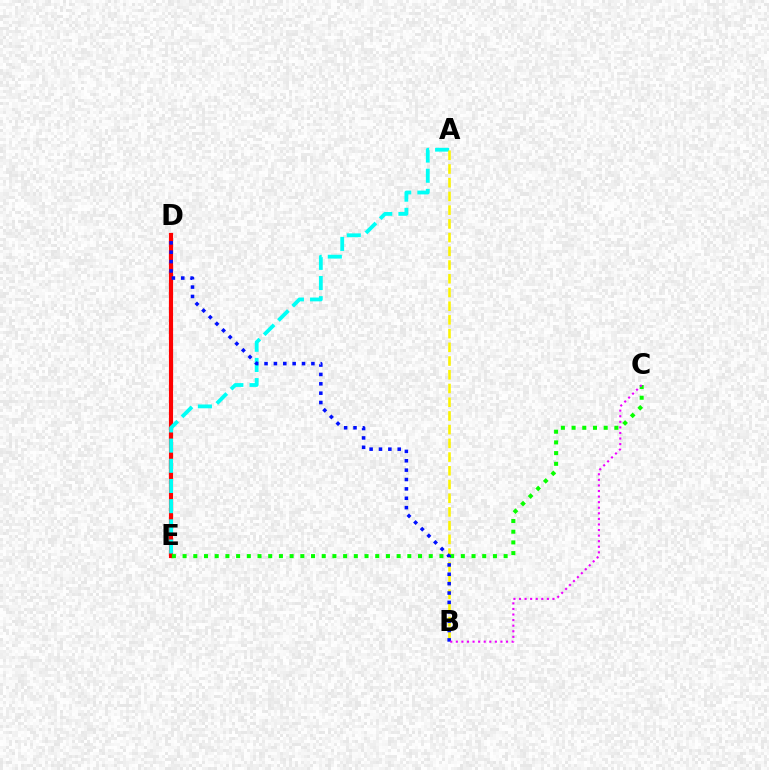{('D', 'E'): [{'color': '#ff0000', 'line_style': 'solid', 'thickness': 3.0}], ('A', 'E'): [{'color': '#00fff6', 'line_style': 'dashed', 'thickness': 2.74}], ('A', 'B'): [{'color': '#fcf500', 'line_style': 'dashed', 'thickness': 1.86}], ('C', 'E'): [{'color': '#08ff00', 'line_style': 'dotted', 'thickness': 2.91}], ('B', 'D'): [{'color': '#0010ff', 'line_style': 'dotted', 'thickness': 2.55}], ('B', 'C'): [{'color': '#ee00ff', 'line_style': 'dotted', 'thickness': 1.52}]}